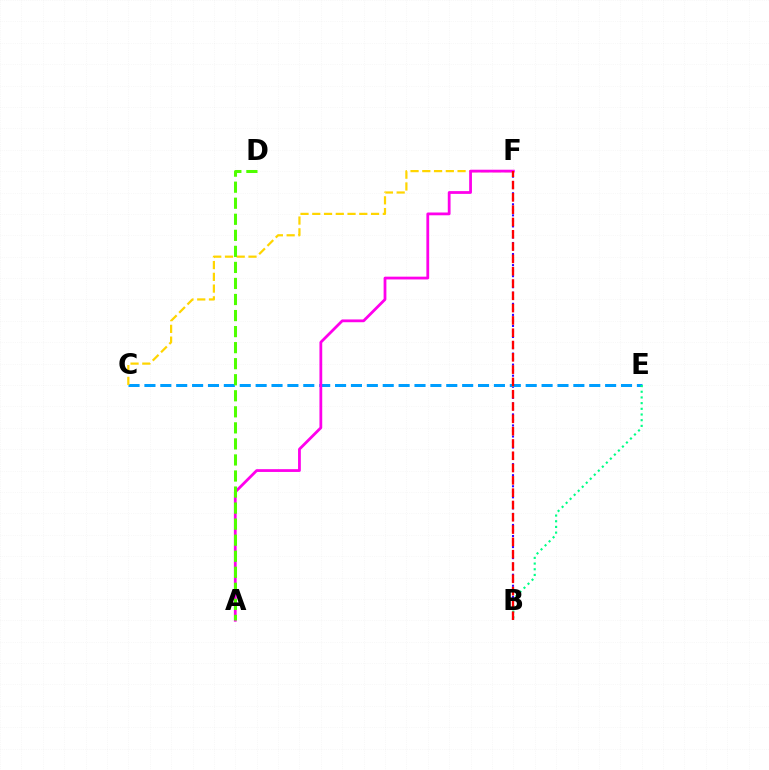{('B', 'F'): [{'color': '#3700ff', 'line_style': 'dotted', 'thickness': 1.5}, {'color': '#ff0000', 'line_style': 'dashed', 'thickness': 1.67}], ('C', 'E'): [{'color': '#009eff', 'line_style': 'dashed', 'thickness': 2.16}], ('C', 'F'): [{'color': '#ffd500', 'line_style': 'dashed', 'thickness': 1.6}], ('A', 'F'): [{'color': '#ff00ed', 'line_style': 'solid', 'thickness': 2.0}], ('A', 'D'): [{'color': '#4fff00', 'line_style': 'dashed', 'thickness': 2.18}], ('B', 'E'): [{'color': '#00ff86', 'line_style': 'dotted', 'thickness': 1.55}]}